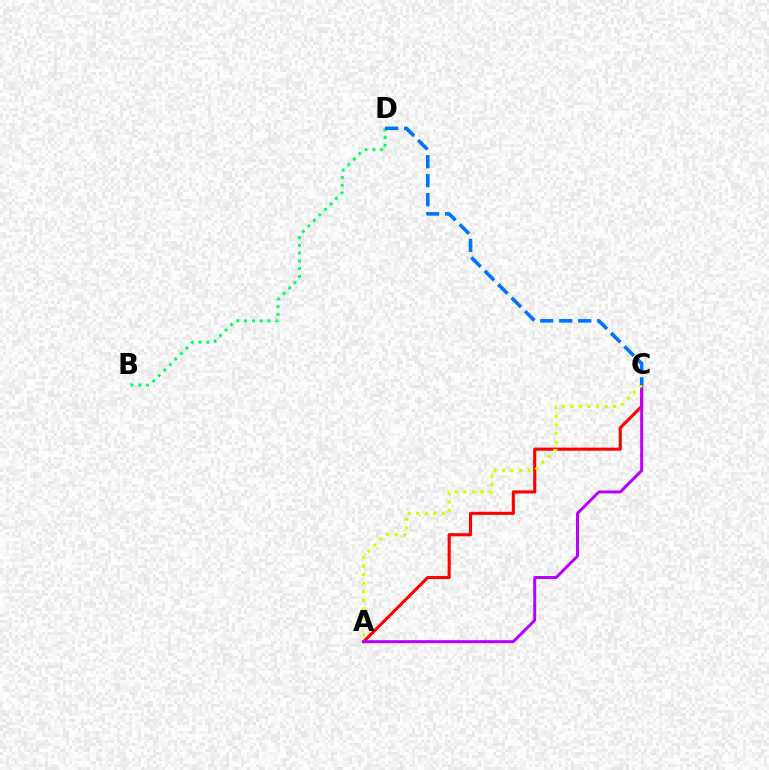{('A', 'C'): [{'color': '#ff0000', 'line_style': 'solid', 'thickness': 2.23}, {'color': '#b900ff', 'line_style': 'solid', 'thickness': 2.14}, {'color': '#d1ff00', 'line_style': 'dotted', 'thickness': 2.33}], ('B', 'D'): [{'color': '#00ff5c', 'line_style': 'dotted', 'thickness': 2.12}], ('C', 'D'): [{'color': '#0074ff', 'line_style': 'dashed', 'thickness': 2.58}]}